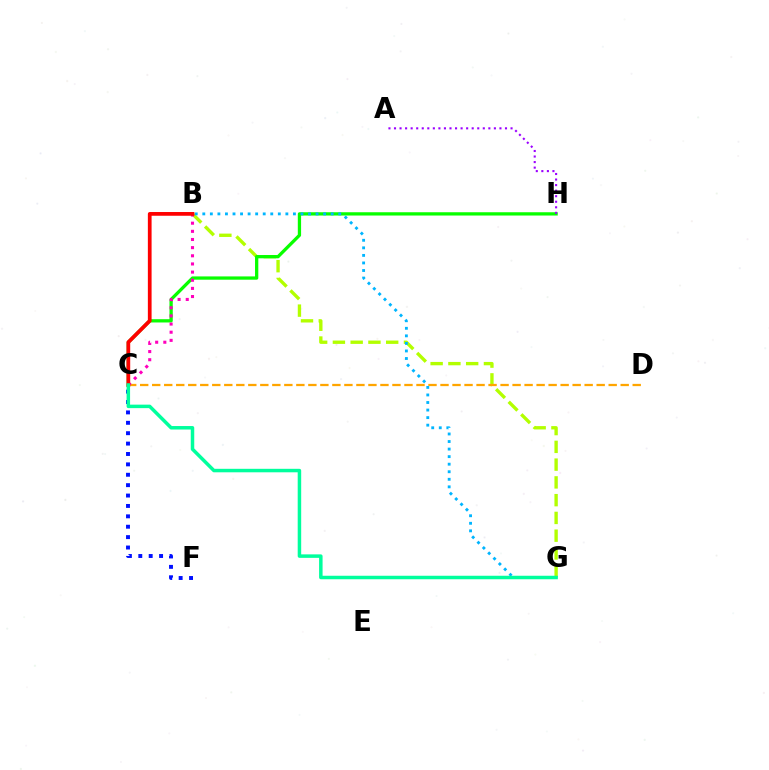{('B', 'G'): [{'color': '#b3ff00', 'line_style': 'dashed', 'thickness': 2.41}, {'color': '#00b5ff', 'line_style': 'dotted', 'thickness': 2.05}], ('C', 'H'): [{'color': '#08ff00', 'line_style': 'solid', 'thickness': 2.36}], ('C', 'D'): [{'color': '#ffa500', 'line_style': 'dashed', 'thickness': 1.63}], ('C', 'F'): [{'color': '#0010ff', 'line_style': 'dotted', 'thickness': 2.82}], ('B', 'C'): [{'color': '#ff00bd', 'line_style': 'dotted', 'thickness': 2.21}, {'color': '#ff0000', 'line_style': 'solid', 'thickness': 2.69}], ('A', 'H'): [{'color': '#9b00ff', 'line_style': 'dotted', 'thickness': 1.51}], ('C', 'G'): [{'color': '#00ff9d', 'line_style': 'solid', 'thickness': 2.51}]}